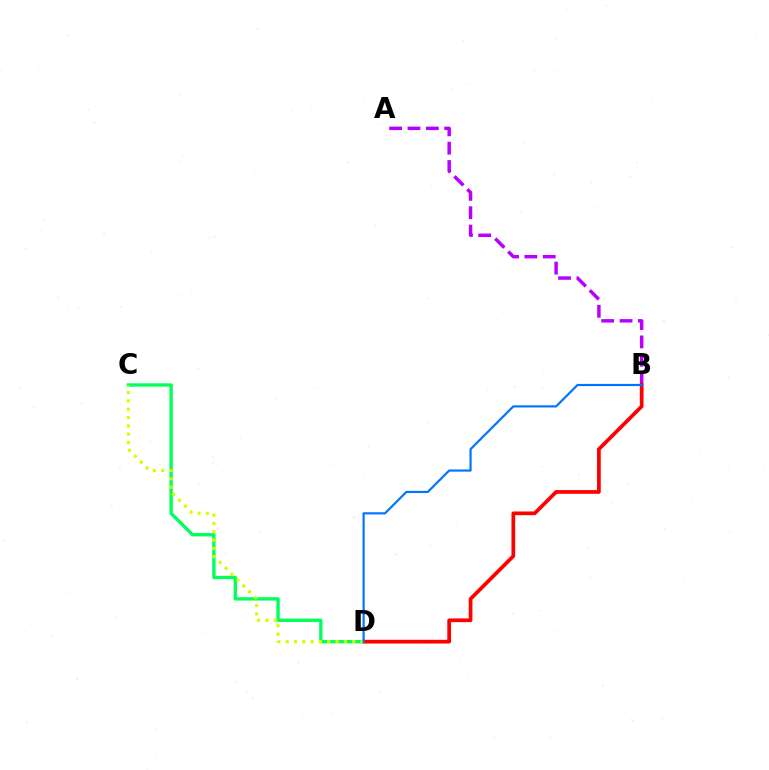{('A', 'B'): [{'color': '#b900ff', 'line_style': 'dashed', 'thickness': 2.49}], ('C', 'D'): [{'color': '#00ff5c', 'line_style': 'solid', 'thickness': 2.41}, {'color': '#d1ff00', 'line_style': 'dotted', 'thickness': 2.26}], ('B', 'D'): [{'color': '#ff0000', 'line_style': 'solid', 'thickness': 2.68}, {'color': '#0074ff', 'line_style': 'solid', 'thickness': 1.57}]}